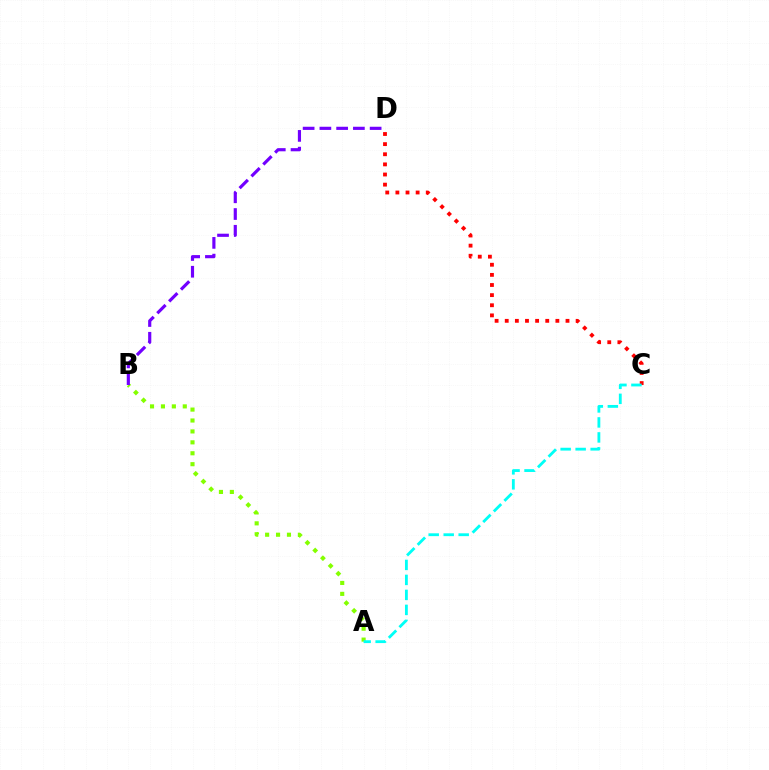{('C', 'D'): [{'color': '#ff0000', 'line_style': 'dotted', 'thickness': 2.75}], ('A', 'B'): [{'color': '#84ff00', 'line_style': 'dotted', 'thickness': 2.97}], ('B', 'D'): [{'color': '#7200ff', 'line_style': 'dashed', 'thickness': 2.28}], ('A', 'C'): [{'color': '#00fff6', 'line_style': 'dashed', 'thickness': 2.04}]}